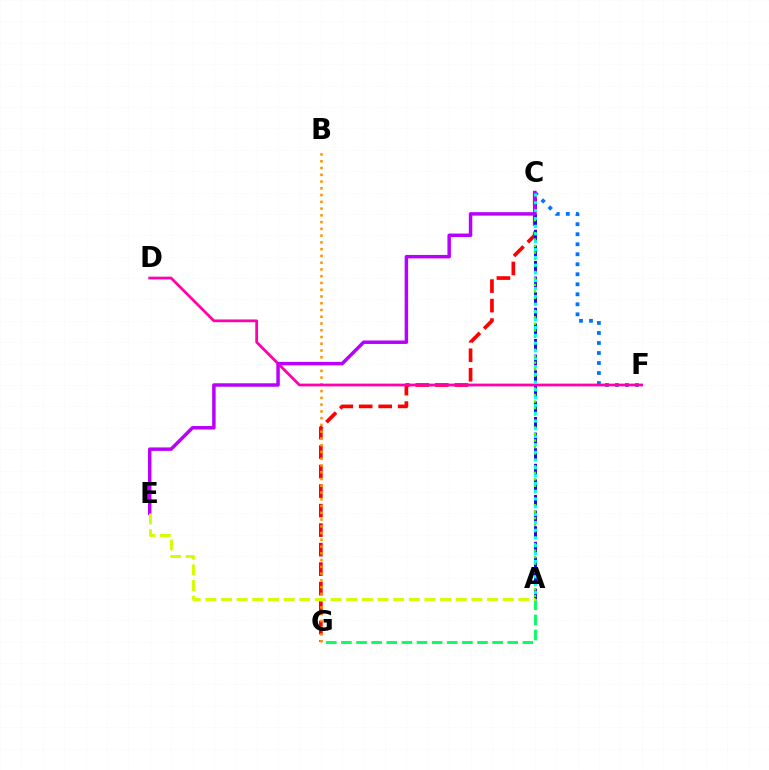{('C', 'G'): [{'color': '#ff0000', 'line_style': 'dashed', 'thickness': 2.65}], ('B', 'G'): [{'color': '#ff9400', 'line_style': 'dotted', 'thickness': 1.84}], ('A', 'C'): [{'color': '#2500ff', 'line_style': 'dashed', 'thickness': 2.12}, {'color': '#3dff00', 'line_style': 'dotted', 'thickness': 1.76}, {'color': '#00fff6', 'line_style': 'dotted', 'thickness': 2.12}], ('A', 'G'): [{'color': '#00ff5c', 'line_style': 'dashed', 'thickness': 2.05}], ('C', 'F'): [{'color': '#0074ff', 'line_style': 'dotted', 'thickness': 2.72}], ('D', 'F'): [{'color': '#ff00ac', 'line_style': 'solid', 'thickness': 1.99}], ('C', 'E'): [{'color': '#b900ff', 'line_style': 'solid', 'thickness': 2.5}], ('A', 'E'): [{'color': '#d1ff00', 'line_style': 'dashed', 'thickness': 2.13}]}